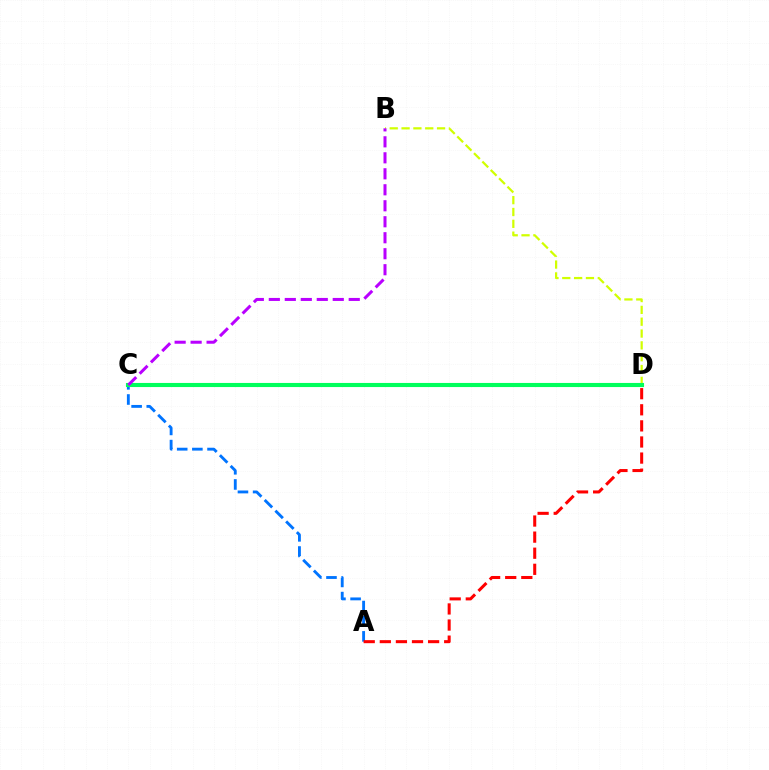{('A', 'C'): [{'color': '#0074ff', 'line_style': 'dashed', 'thickness': 2.06}], ('B', 'D'): [{'color': '#d1ff00', 'line_style': 'dashed', 'thickness': 1.61}], ('C', 'D'): [{'color': '#00ff5c', 'line_style': 'solid', 'thickness': 2.95}], ('B', 'C'): [{'color': '#b900ff', 'line_style': 'dashed', 'thickness': 2.17}], ('A', 'D'): [{'color': '#ff0000', 'line_style': 'dashed', 'thickness': 2.19}]}